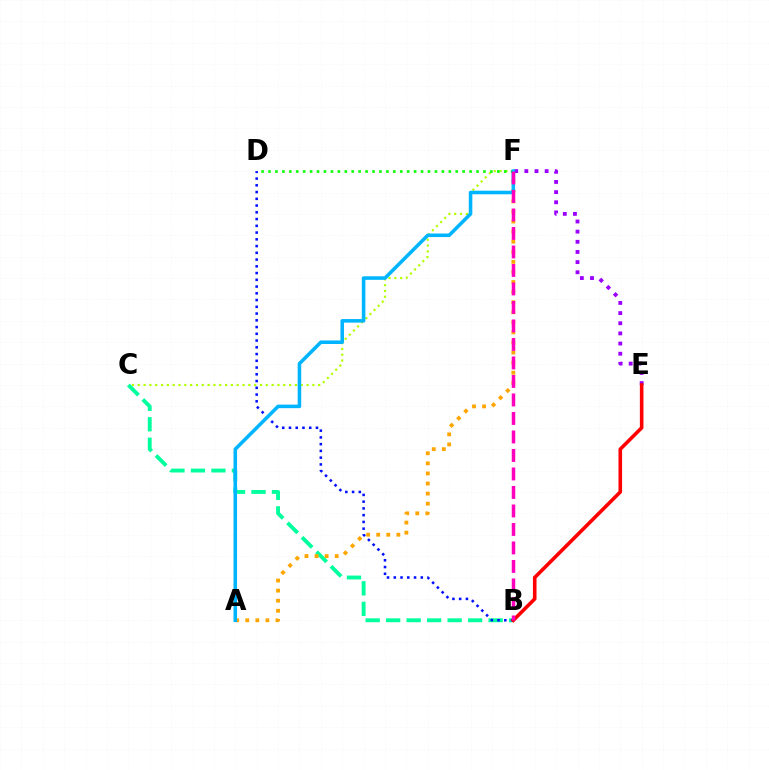{('C', 'F'): [{'color': '#b3ff00', 'line_style': 'dotted', 'thickness': 1.58}], ('B', 'C'): [{'color': '#00ff9d', 'line_style': 'dashed', 'thickness': 2.78}], ('A', 'F'): [{'color': '#ffa500', 'line_style': 'dotted', 'thickness': 2.74}, {'color': '#00b5ff', 'line_style': 'solid', 'thickness': 2.56}], ('E', 'F'): [{'color': '#9b00ff', 'line_style': 'dotted', 'thickness': 2.76}], ('B', 'D'): [{'color': '#0010ff', 'line_style': 'dotted', 'thickness': 1.83}], ('B', 'E'): [{'color': '#ff0000', 'line_style': 'solid', 'thickness': 2.58}], ('D', 'F'): [{'color': '#08ff00', 'line_style': 'dotted', 'thickness': 1.88}], ('B', 'F'): [{'color': '#ff00bd', 'line_style': 'dashed', 'thickness': 2.51}]}